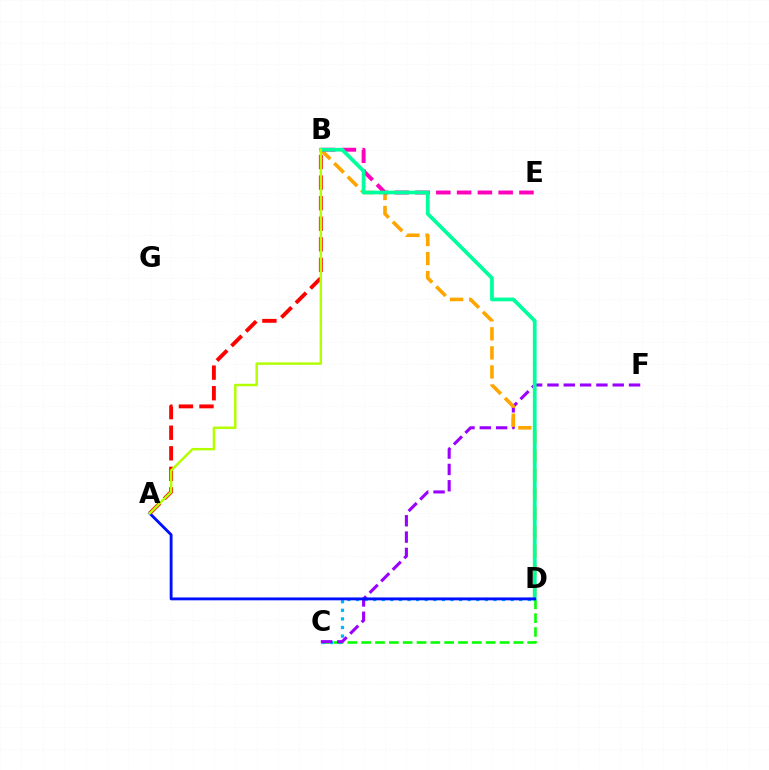{('C', 'D'): [{'color': '#08ff00', 'line_style': 'dashed', 'thickness': 1.88}, {'color': '#00b5ff', 'line_style': 'dotted', 'thickness': 2.33}], ('C', 'F'): [{'color': '#9b00ff', 'line_style': 'dashed', 'thickness': 2.22}], ('B', 'D'): [{'color': '#ffa500', 'line_style': 'dashed', 'thickness': 2.59}, {'color': '#00ff9d', 'line_style': 'solid', 'thickness': 2.7}], ('B', 'E'): [{'color': '#ff00bd', 'line_style': 'dashed', 'thickness': 2.82}], ('A', 'D'): [{'color': '#0010ff', 'line_style': 'solid', 'thickness': 2.06}], ('A', 'B'): [{'color': '#ff0000', 'line_style': 'dashed', 'thickness': 2.79}, {'color': '#b3ff00', 'line_style': 'solid', 'thickness': 1.77}]}